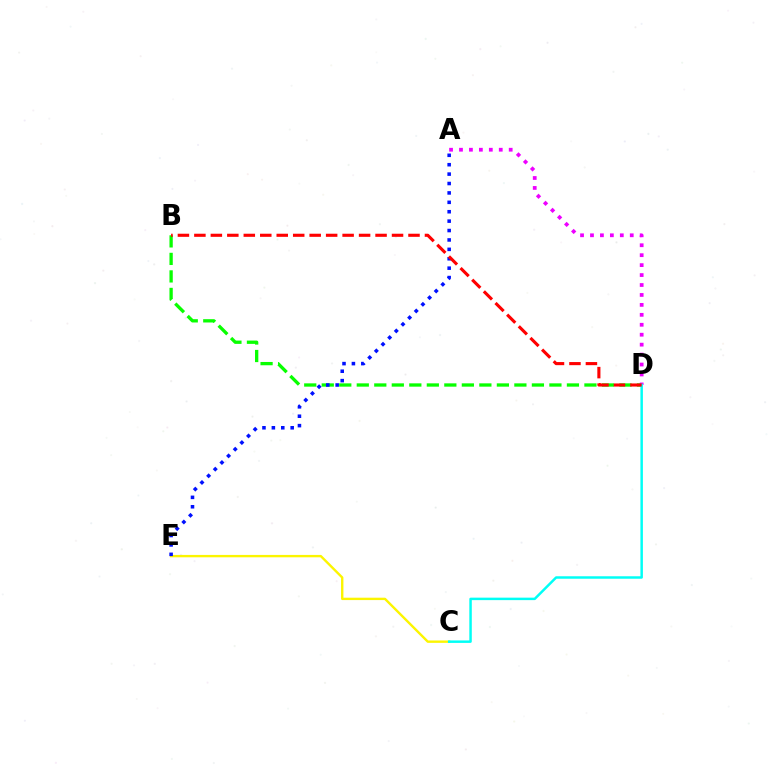{('B', 'D'): [{'color': '#08ff00', 'line_style': 'dashed', 'thickness': 2.38}, {'color': '#ff0000', 'line_style': 'dashed', 'thickness': 2.24}], ('A', 'D'): [{'color': '#ee00ff', 'line_style': 'dotted', 'thickness': 2.7}], ('C', 'E'): [{'color': '#fcf500', 'line_style': 'solid', 'thickness': 1.71}], ('C', 'D'): [{'color': '#00fff6', 'line_style': 'solid', 'thickness': 1.78}], ('A', 'E'): [{'color': '#0010ff', 'line_style': 'dotted', 'thickness': 2.56}]}